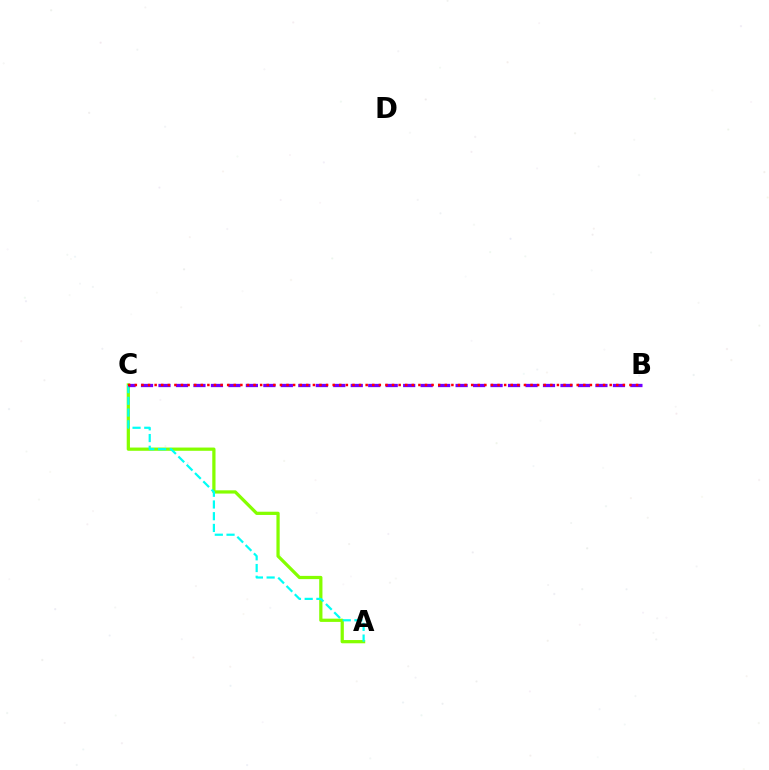{('A', 'C'): [{'color': '#84ff00', 'line_style': 'solid', 'thickness': 2.33}, {'color': '#00fff6', 'line_style': 'dashed', 'thickness': 1.59}], ('B', 'C'): [{'color': '#7200ff', 'line_style': 'dashed', 'thickness': 2.37}, {'color': '#ff0000', 'line_style': 'dotted', 'thickness': 1.79}]}